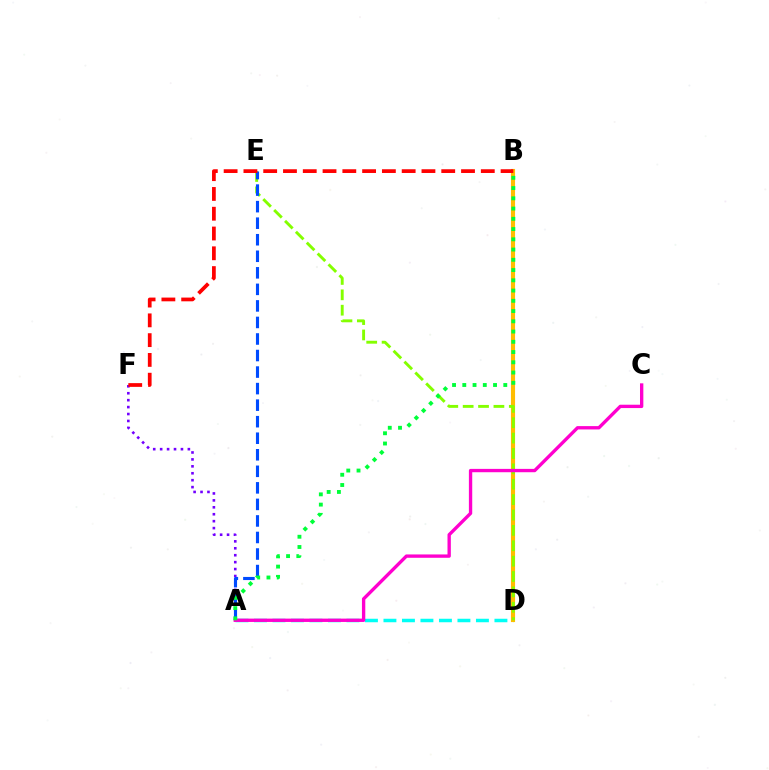{('A', 'D'): [{'color': '#00fff6', 'line_style': 'dashed', 'thickness': 2.51}], ('A', 'F'): [{'color': '#7200ff', 'line_style': 'dotted', 'thickness': 1.88}], ('B', 'D'): [{'color': '#ffbd00', 'line_style': 'solid', 'thickness': 2.97}], ('D', 'E'): [{'color': '#84ff00', 'line_style': 'dashed', 'thickness': 2.09}], ('A', 'E'): [{'color': '#004bff', 'line_style': 'dashed', 'thickness': 2.25}], ('A', 'C'): [{'color': '#ff00cf', 'line_style': 'solid', 'thickness': 2.41}], ('A', 'B'): [{'color': '#00ff39', 'line_style': 'dotted', 'thickness': 2.78}], ('B', 'F'): [{'color': '#ff0000', 'line_style': 'dashed', 'thickness': 2.69}]}